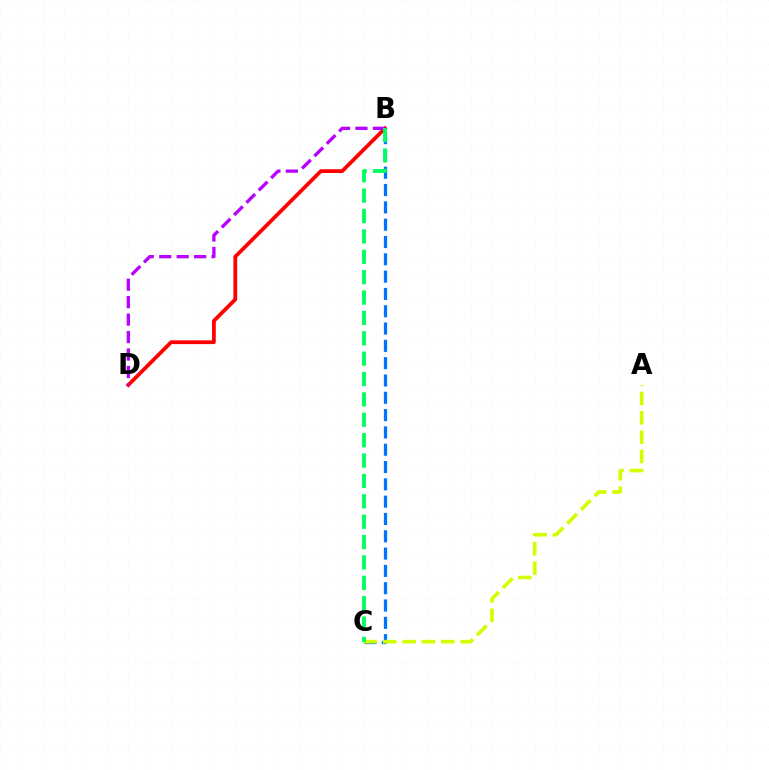{('B', 'C'): [{'color': '#0074ff', 'line_style': 'dashed', 'thickness': 2.35}, {'color': '#00ff5c', 'line_style': 'dashed', 'thickness': 2.77}], ('A', 'C'): [{'color': '#d1ff00', 'line_style': 'dashed', 'thickness': 2.63}], ('B', 'D'): [{'color': '#ff0000', 'line_style': 'solid', 'thickness': 2.71}, {'color': '#b900ff', 'line_style': 'dashed', 'thickness': 2.37}]}